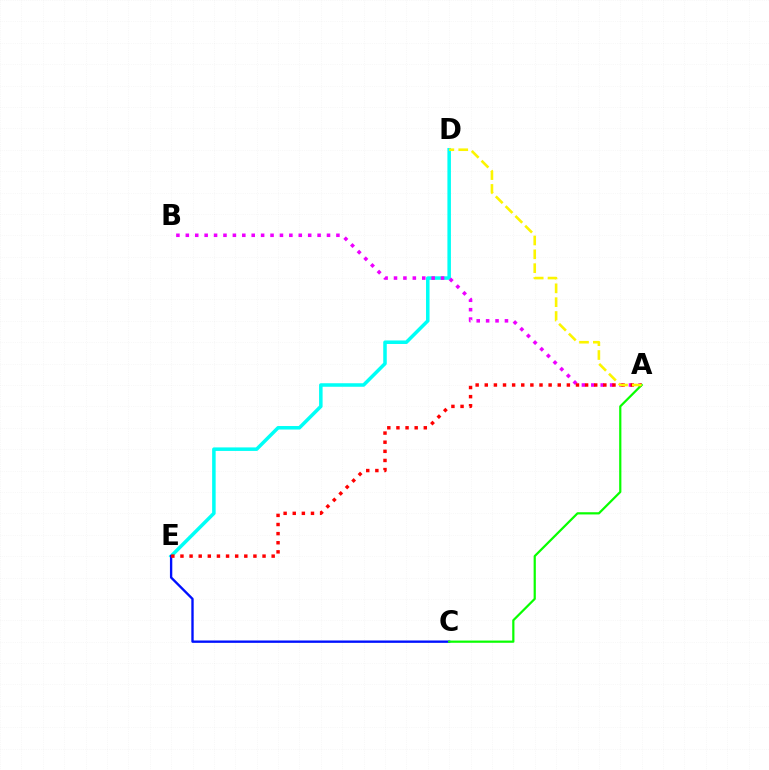{('D', 'E'): [{'color': '#00fff6', 'line_style': 'solid', 'thickness': 2.53}], ('A', 'B'): [{'color': '#ee00ff', 'line_style': 'dotted', 'thickness': 2.56}], ('C', 'E'): [{'color': '#0010ff', 'line_style': 'solid', 'thickness': 1.7}], ('A', 'E'): [{'color': '#ff0000', 'line_style': 'dotted', 'thickness': 2.48}], ('A', 'C'): [{'color': '#08ff00', 'line_style': 'solid', 'thickness': 1.59}], ('A', 'D'): [{'color': '#fcf500', 'line_style': 'dashed', 'thickness': 1.88}]}